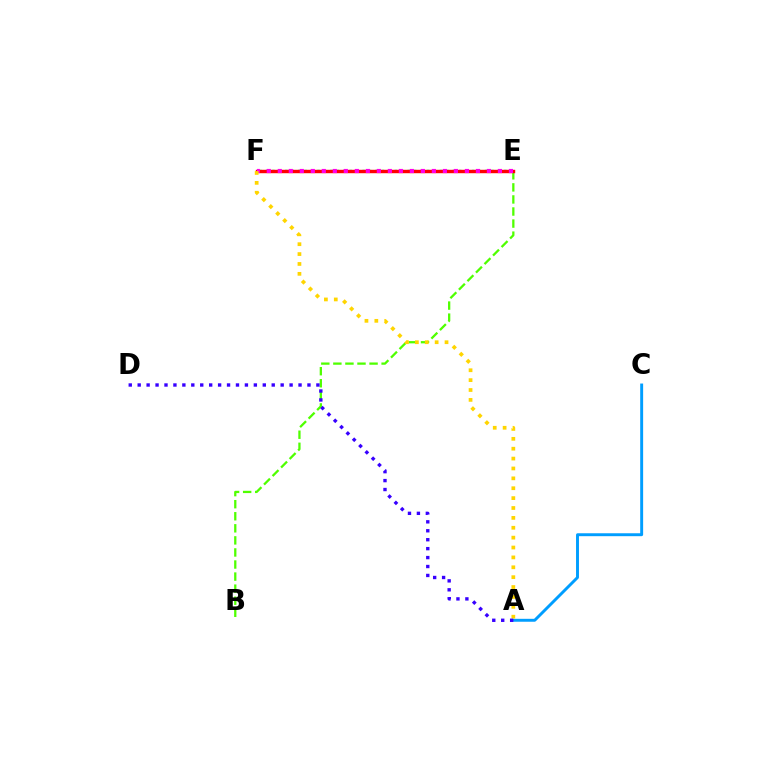{('E', 'F'): [{'color': '#00ff86', 'line_style': 'dotted', 'thickness': 1.75}, {'color': '#ff0000', 'line_style': 'solid', 'thickness': 2.46}, {'color': '#ff00ed', 'line_style': 'dotted', 'thickness': 2.99}], ('B', 'E'): [{'color': '#4fff00', 'line_style': 'dashed', 'thickness': 1.64}], ('A', 'C'): [{'color': '#009eff', 'line_style': 'solid', 'thickness': 2.11}], ('A', 'F'): [{'color': '#ffd500', 'line_style': 'dotted', 'thickness': 2.68}], ('A', 'D'): [{'color': '#3700ff', 'line_style': 'dotted', 'thickness': 2.43}]}